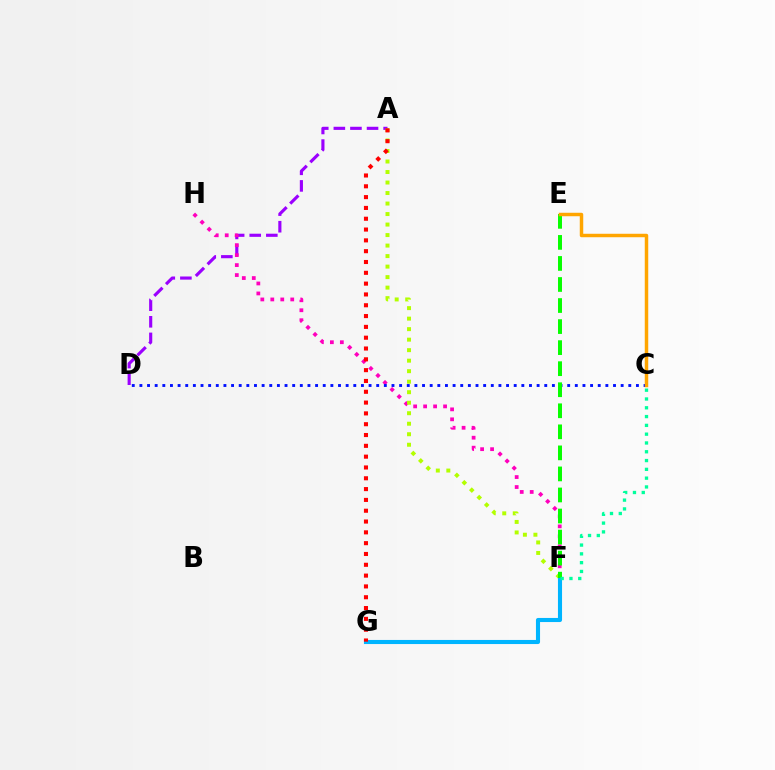{('A', 'D'): [{'color': '#9b00ff', 'line_style': 'dashed', 'thickness': 2.25}], ('F', 'H'): [{'color': '#ff00bd', 'line_style': 'dotted', 'thickness': 2.71}], ('A', 'F'): [{'color': '#b3ff00', 'line_style': 'dotted', 'thickness': 2.86}], ('C', 'D'): [{'color': '#0010ff', 'line_style': 'dotted', 'thickness': 2.08}], ('F', 'G'): [{'color': '#00b5ff', 'line_style': 'solid', 'thickness': 2.95}], ('E', 'F'): [{'color': '#08ff00', 'line_style': 'dashed', 'thickness': 2.86}], ('C', 'F'): [{'color': '#00ff9d', 'line_style': 'dotted', 'thickness': 2.39}], ('A', 'G'): [{'color': '#ff0000', 'line_style': 'dotted', 'thickness': 2.94}], ('C', 'E'): [{'color': '#ffa500', 'line_style': 'solid', 'thickness': 2.5}]}